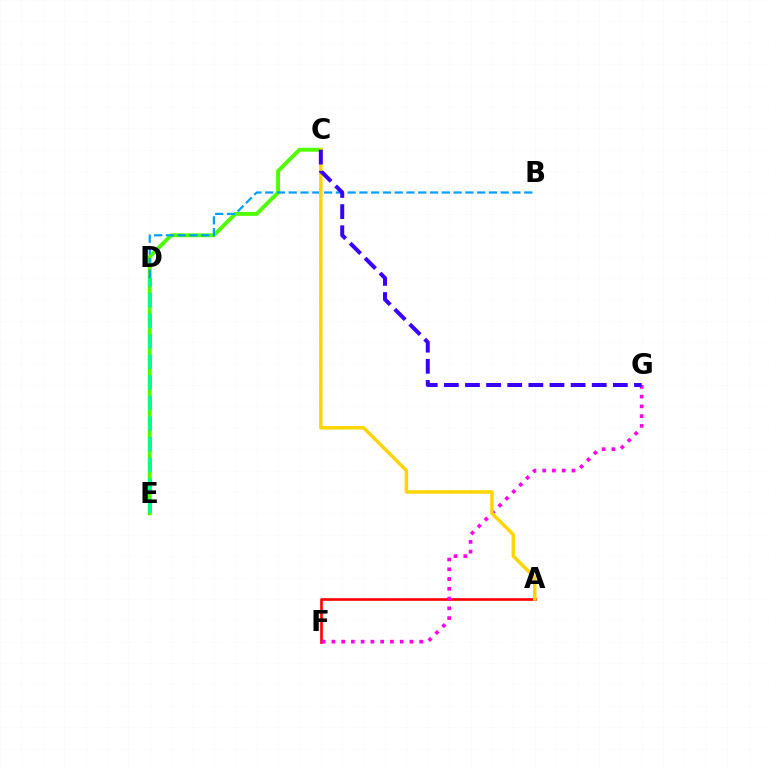{('C', 'E'): [{'color': '#4fff00', 'line_style': 'solid', 'thickness': 2.8}], ('A', 'F'): [{'color': '#ff0000', 'line_style': 'solid', 'thickness': 1.91}], ('D', 'E'): [{'color': '#00ff86', 'line_style': 'dashed', 'thickness': 2.79}], ('F', 'G'): [{'color': '#ff00ed', 'line_style': 'dotted', 'thickness': 2.65}], ('B', 'D'): [{'color': '#009eff', 'line_style': 'dashed', 'thickness': 1.6}], ('A', 'C'): [{'color': '#ffd500', 'line_style': 'solid', 'thickness': 2.5}], ('C', 'G'): [{'color': '#3700ff', 'line_style': 'dashed', 'thickness': 2.87}]}